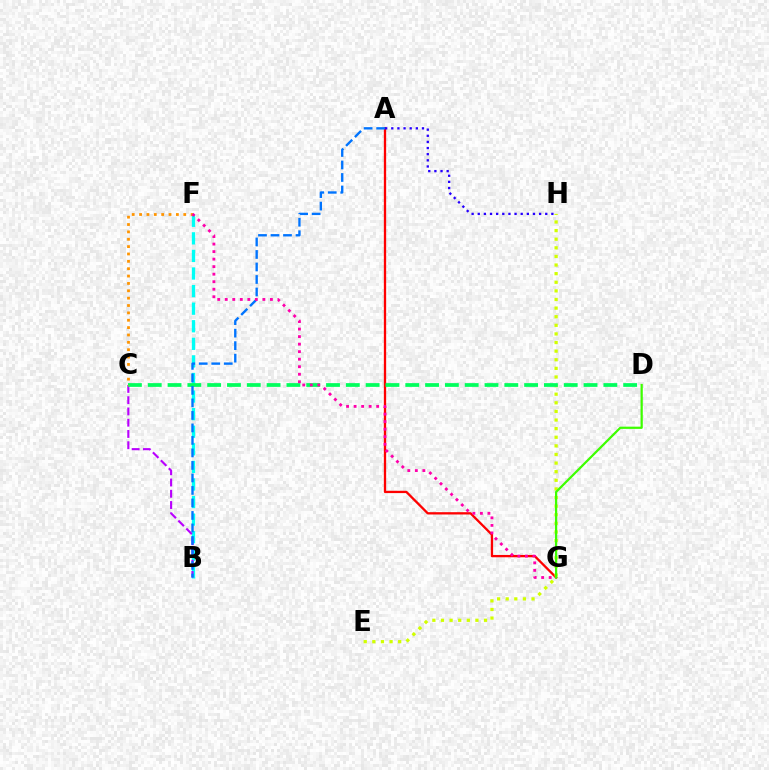{('B', 'F'): [{'color': '#00fff6', 'line_style': 'dashed', 'thickness': 2.39}], ('B', 'C'): [{'color': '#b900ff', 'line_style': 'dashed', 'thickness': 1.53}], ('A', 'G'): [{'color': '#ff0000', 'line_style': 'solid', 'thickness': 1.66}], ('E', 'H'): [{'color': '#d1ff00', 'line_style': 'dotted', 'thickness': 2.34}], ('A', 'H'): [{'color': '#2500ff', 'line_style': 'dotted', 'thickness': 1.67}], ('C', 'D'): [{'color': '#00ff5c', 'line_style': 'dashed', 'thickness': 2.69}], ('D', 'G'): [{'color': '#3dff00', 'line_style': 'solid', 'thickness': 1.6}], ('A', 'B'): [{'color': '#0074ff', 'line_style': 'dashed', 'thickness': 1.7}], ('C', 'F'): [{'color': '#ff9400', 'line_style': 'dotted', 'thickness': 2.0}], ('F', 'G'): [{'color': '#ff00ac', 'line_style': 'dotted', 'thickness': 2.04}]}